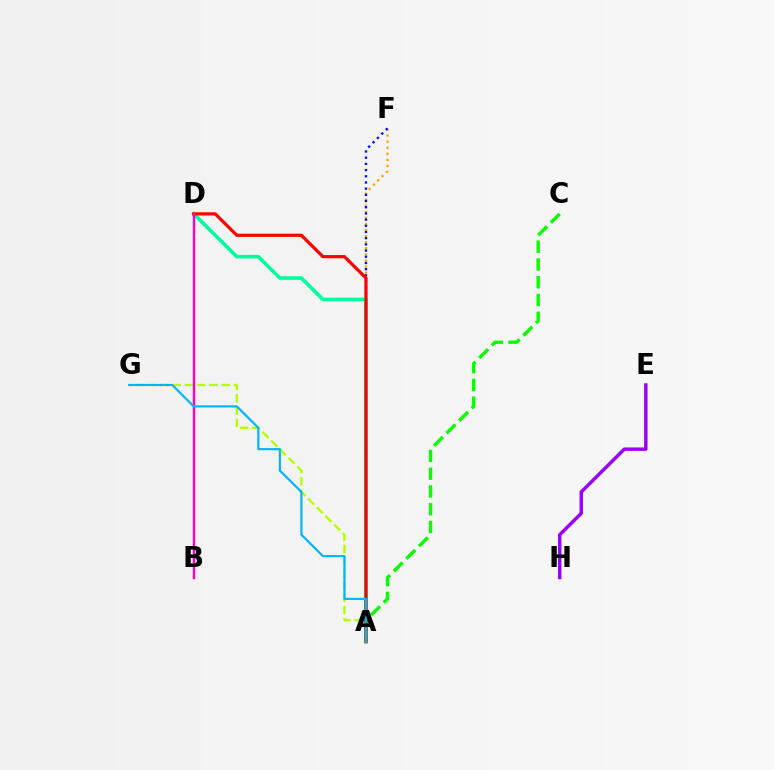{('A', 'F'): [{'color': '#ffa500', 'line_style': 'dotted', 'thickness': 1.65}, {'color': '#0010ff', 'line_style': 'dotted', 'thickness': 1.68}], ('A', 'G'): [{'color': '#b3ff00', 'line_style': 'dashed', 'thickness': 1.66}, {'color': '#00b5ff', 'line_style': 'solid', 'thickness': 1.57}], ('A', 'D'): [{'color': '#00ff9d', 'line_style': 'solid', 'thickness': 2.58}, {'color': '#ff0000', 'line_style': 'solid', 'thickness': 2.31}], ('E', 'H'): [{'color': '#9b00ff', 'line_style': 'solid', 'thickness': 2.48}], ('A', 'C'): [{'color': '#08ff00', 'line_style': 'dashed', 'thickness': 2.41}], ('B', 'D'): [{'color': '#ff00bd', 'line_style': 'solid', 'thickness': 1.73}]}